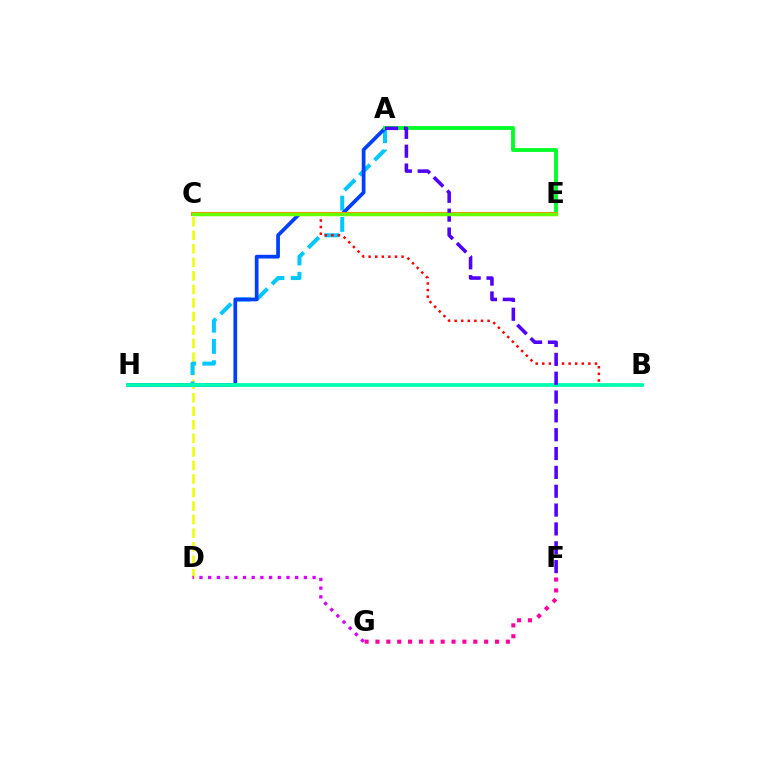{('F', 'G'): [{'color': '#ff00a0', 'line_style': 'dotted', 'thickness': 2.95}], ('C', 'D'): [{'color': '#eeff00', 'line_style': 'dashed', 'thickness': 1.84}], ('A', 'H'): [{'color': '#00c7ff', 'line_style': 'dashed', 'thickness': 2.89}, {'color': '#003fff', 'line_style': 'solid', 'thickness': 2.68}], ('B', 'C'): [{'color': '#ff0000', 'line_style': 'dotted', 'thickness': 1.79}], ('D', 'G'): [{'color': '#d600ff', 'line_style': 'dotted', 'thickness': 2.36}], ('B', 'H'): [{'color': '#00ffaf', 'line_style': 'solid', 'thickness': 2.69}], ('A', 'E'): [{'color': '#00ff27', 'line_style': 'solid', 'thickness': 2.76}], ('C', 'E'): [{'color': '#ff8800', 'line_style': 'solid', 'thickness': 2.96}, {'color': '#66ff00', 'line_style': 'solid', 'thickness': 2.43}], ('A', 'F'): [{'color': '#4f00ff', 'line_style': 'dashed', 'thickness': 2.56}]}